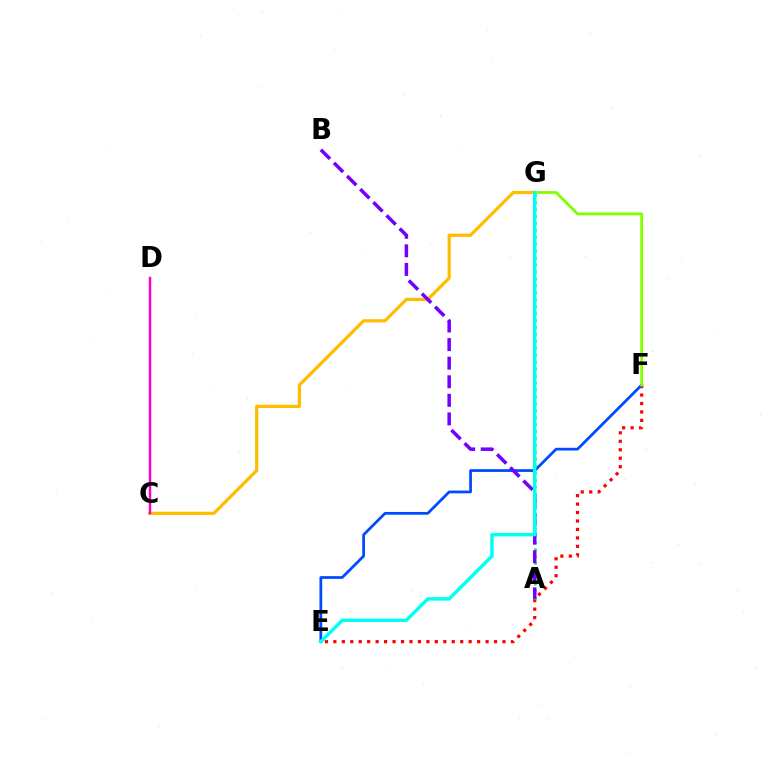{('C', 'G'): [{'color': '#ffbd00', 'line_style': 'solid', 'thickness': 2.31}], ('E', 'F'): [{'color': '#ff0000', 'line_style': 'dotted', 'thickness': 2.3}, {'color': '#004bff', 'line_style': 'solid', 'thickness': 1.98}], ('A', 'G'): [{'color': '#00ff39', 'line_style': 'dotted', 'thickness': 1.89}], ('C', 'D'): [{'color': '#ff00cf', 'line_style': 'solid', 'thickness': 1.78}], ('A', 'B'): [{'color': '#7200ff', 'line_style': 'dashed', 'thickness': 2.52}], ('F', 'G'): [{'color': '#84ff00', 'line_style': 'solid', 'thickness': 2.04}], ('E', 'G'): [{'color': '#00fff6', 'line_style': 'solid', 'thickness': 2.46}]}